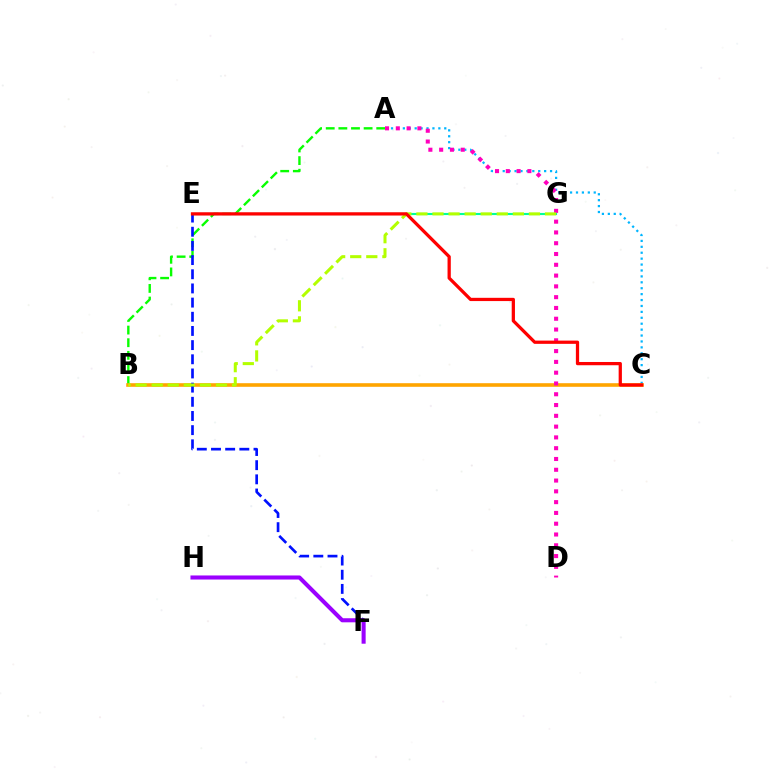{('A', 'C'): [{'color': '#00b5ff', 'line_style': 'dotted', 'thickness': 1.61}], ('A', 'B'): [{'color': '#08ff00', 'line_style': 'dashed', 'thickness': 1.72}], ('E', 'G'): [{'color': '#00ff9d', 'line_style': 'solid', 'thickness': 1.53}], ('B', 'C'): [{'color': '#ffa500', 'line_style': 'solid', 'thickness': 2.59}], ('E', 'F'): [{'color': '#0010ff', 'line_style': 'dashed', 'thickness': 1.93}], ('A', 'D'): [{'color': '#ff00bd', 'line_style': 'dotted', 'thickness': 2.93}], ('B', 'G'): [{'color': '#b3ff00', 'line_style': 'dashed', 'thickness': 2.18}], ('C', 'E'): [{'color': '#ff0000', 'line_style': 'solid', 'thickness': 2.34}], ('F', 'H'): [{'color': '#9b00ff', 'line_style': 'solid', 'thickness': 2.93}]}